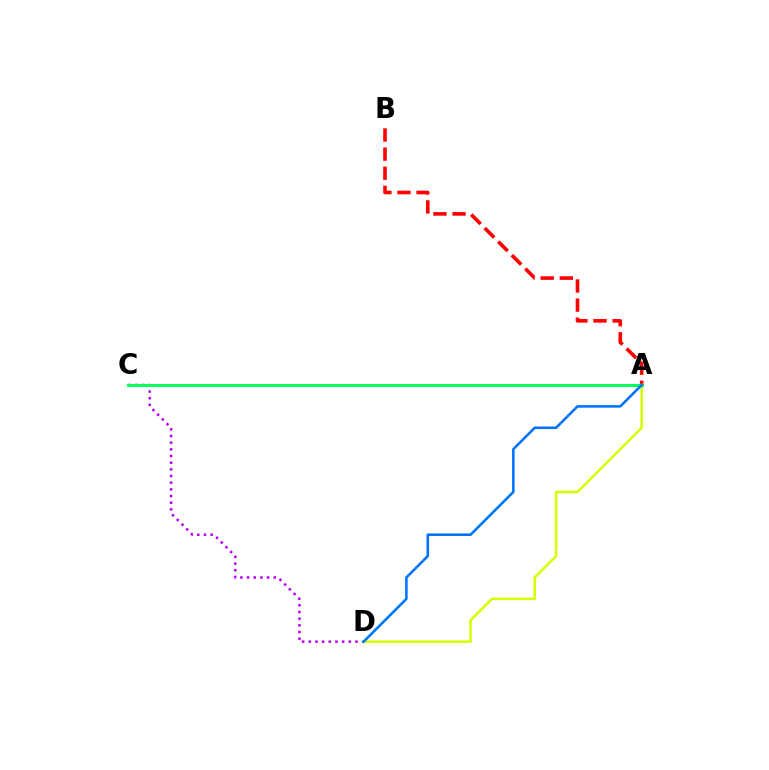{('C', 'D'): [{'color': '#b900ff', 'line_style': 'dotted', 'thickness': 1.81}], ('A', 'B'): [{'color': '#ff0000', 'line_style': 'dashed', 'thickness': 2.6}], ('A', 'D'): [{'color': '#d1ff00', 'line_style': 'solid', 'thickness': 1.81}, {'color': '#0074ff', 'line_style': 'solid', 'thickness': 1.85}], ('A', 'C'): [{'color': '#00ff5c', 'line_style': 'solid', 'thickness': 2.13}]}